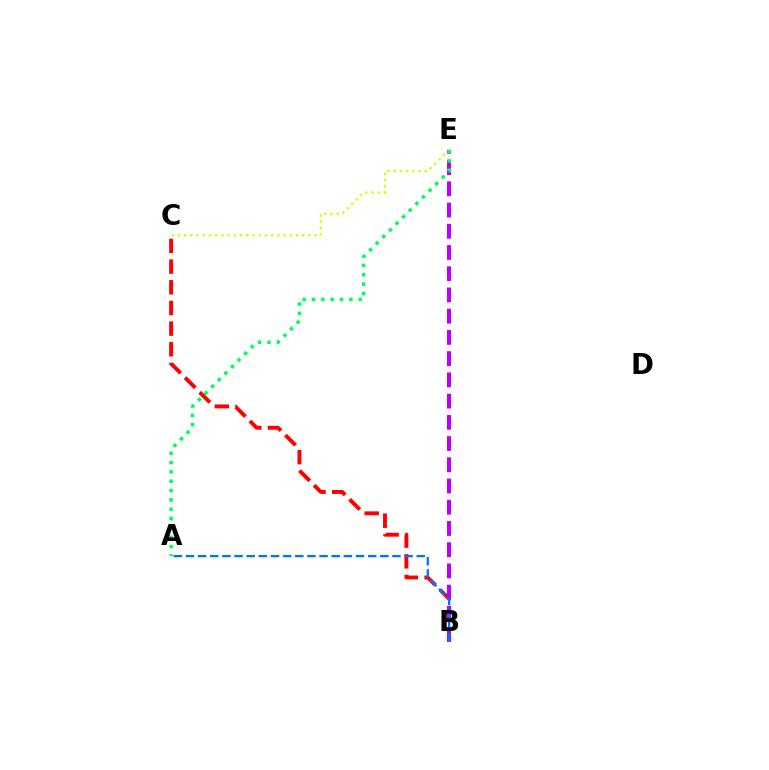{('B', 'C'): [{'color': '#ff0000', 'line_style': 'dashed', 'thickness': 2.81}], ('C', 'E'): [{'color': '#d1ff00', 'line_style': 'dotted', 'thickness': 1.69}], ('B', 'E'): [{'color': '#b900ff', 'line_style': 'dashed', 'thickness': 2.88}], ('A', 'E'): [{'color': '#00ff5c', 'line_style': 'dotted', 'thickness': 2.54}], ('A', 'B'): [{'color': '#0074ff', 'line_style': 'dashed', 'thickness': 1.65}]}